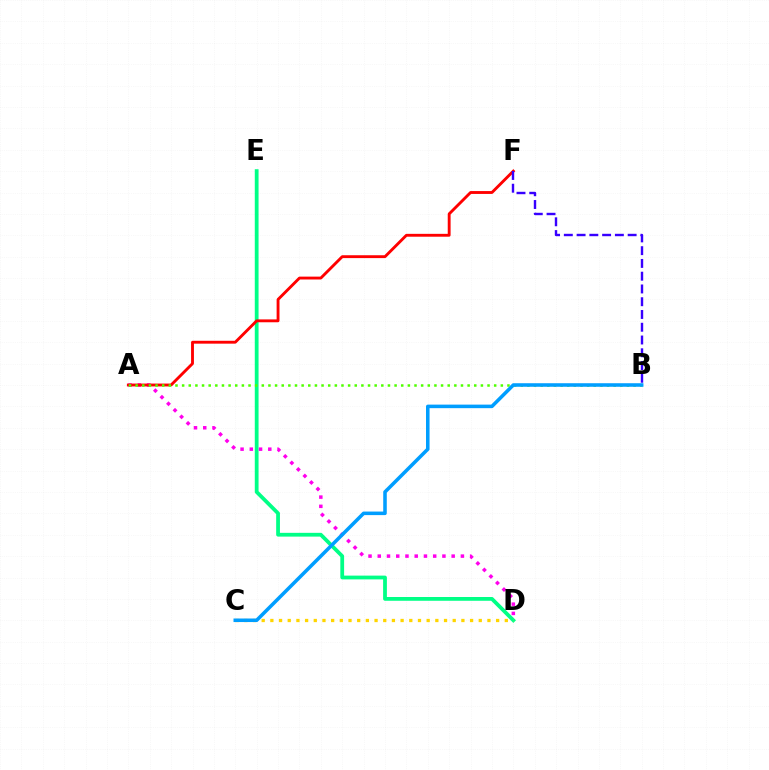{('D', 'E'): [{'color': '#00ff86', 'line_style': 'solid', 'thickness': 2.72}], ('A', 'D'): [{'color': '#ff00ed', 'line_style': 'dotted', 'thickness': 2.51}], ('A', 'F'): [{'color': '#ff0000', 'line_style': 'solid', 'thickness': 2.07}], ('C', 'D'): [{'color': '#ffd500', 'line_style': 'dotted', 'thickness': 2.36}], ('A', 'B'): [{'color': '#4fff00', 'line_style': 'dotted', 'thickness': 1.8}], ('B', 'F'): [{'color': '#3700ff', 'line_style': 'dashed', 'thickness': 1.73}], ('B', 'C'): [{'color': '#009eff', 'line_style': 'solid', 'thickness': 2.55}]}